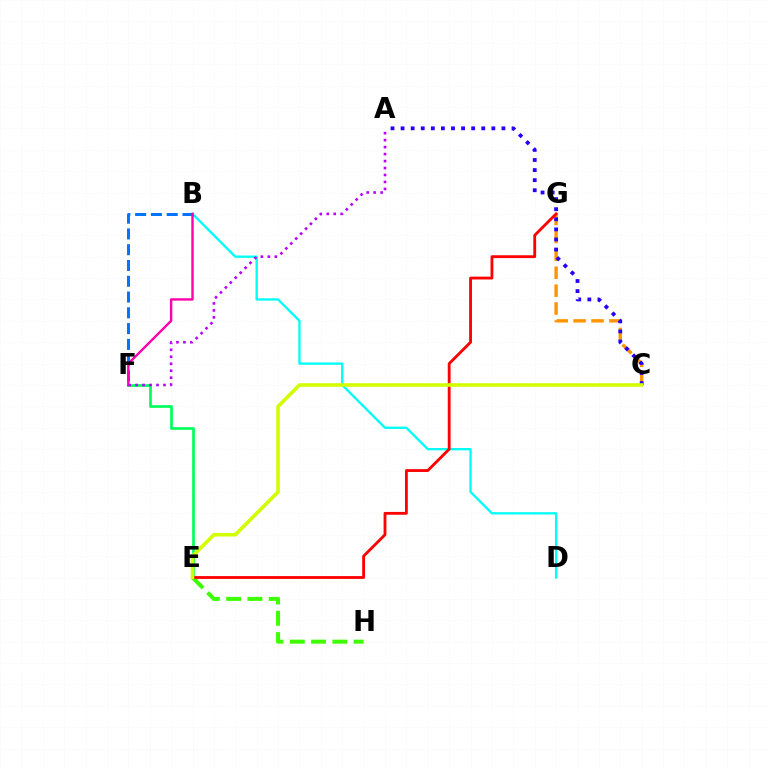{('C', 'G'): [{'color': '#ff9400', 'line_style': 'dashed', 'thickness': 2.43}], ('B', 'D'): [{'color': '#00fff6', 'line_style': 'solid', 'thickness': 1.68}], ('E', 'F'): [{'color': '#00ff5c', 'line_style': 'solid', 'thickness': 1.95}], ('B', 'F'): [{'color': '#0074ff', 'line_style': 'dashed', 'thickness': 2.14}, {'color': '#ff00ac', 'line_style': 'solid', 'thickness': 1.73}], ('A', 'C'): [{'color': '#2500ff', 'line_style': 'dotted', 'thickness': 2.74}], ('E', 'H'): [{'color': '#3dff00', 'line_style': 'dashed', 'thickness': 2.89}], ('E', 'G'): [{'color': '#ff0000', 'line_style': 'solid', 'thickness': 2.03}], ('A', 'F'): [{'color': '#b900ff', 'line_style': 'dotted', 'thickness': 1.89}], ('C', 'E'): [{'color': '#d1ff00', 'line_style': 'solid', 'thickness': 2.58}]}